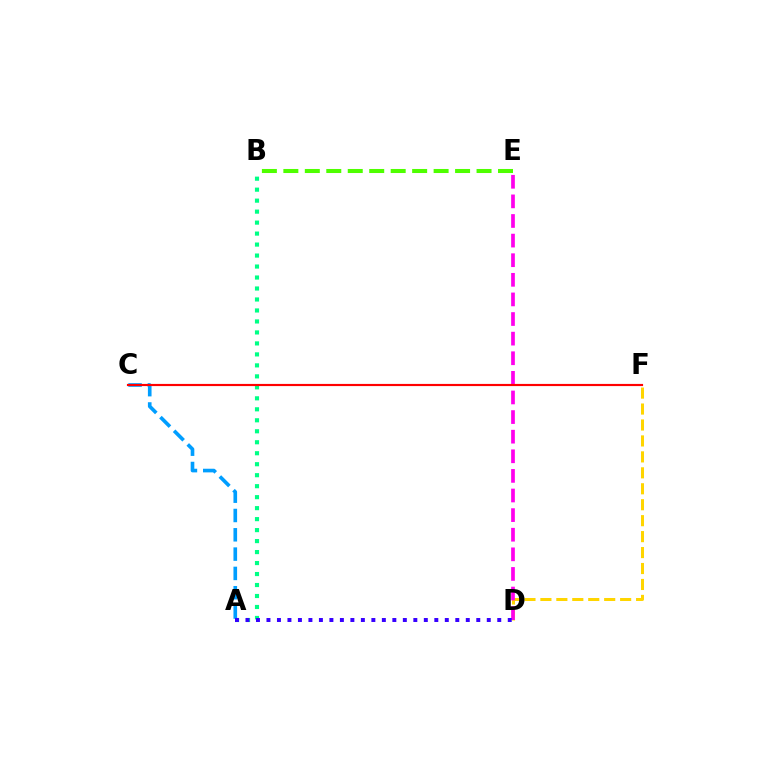{('B', 'E'): [{'color': '#4fff00', 'line_style': 'dashed', 'thickness': 2.92}], ('D', 'F'): [{'color': '#ffd500', 'line_style': 'dashed', 'thickness': 2.17}], ('D', 'E'): [{'color': '#ff00ed', 'line_style': 'dashed', 'thickness': 2.66}], ('A', 'B'): [{'color': '#00ff86', 'line_style': 'dotted', 'thickness': 2.98}], ('A', 'C'): [{'color': '#009eff', 'line_style': 'dashed', 'thickness': 2.62}], ('C', 'F'): [{'color': '#ff0000', 'line_style': 'solid', 'thickness': 1.56}], ('A', 'D'): [{'color': '#3700ff', 'line_style': 'dotted', 'thickness': 2.85}]}